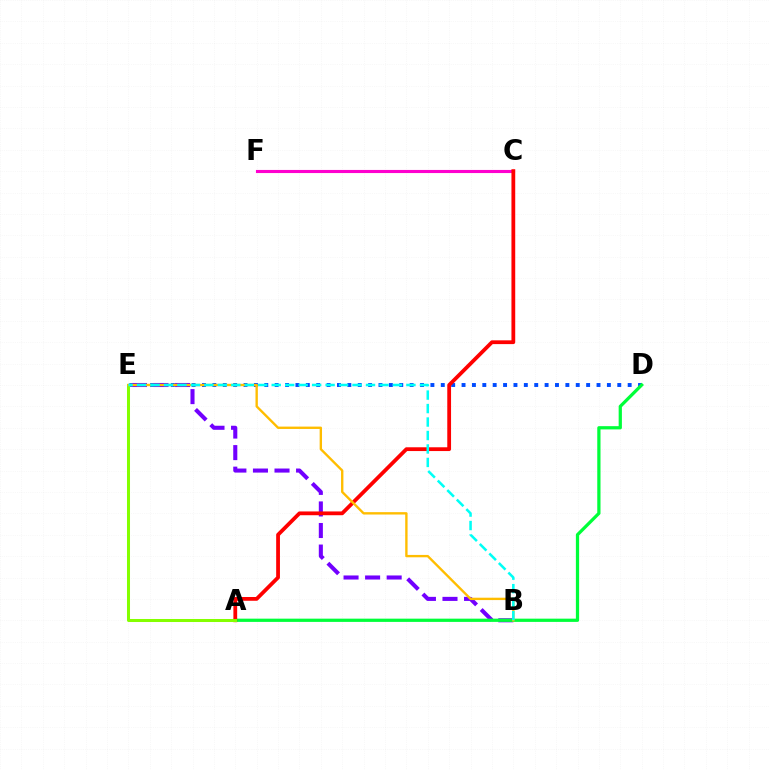{('D', 'E'): [{'color': '#004bff', 'line_style': 'dotted', 'thickness': 2.82}], ('C', 'F'): [{'color': '#ff00cf', 'line_style': 'solid', 'thickness': 2.24}], ('B', 'E'): [{'color': '#7200ff', 'line_style': 'dashed', 'thickness': 2.93}, {'color': '#ffbd00', 'line_style': 'solid', 'thickness': 1.71}, {'color': '#00fff6', 'line_style': 'dashed', 'thickness': 1.83}], ('A', 'D'): [{'color': '#00ff39', 'line_style': 'solid', 'thickness': 2.33}], ('A', 'C'): [{'color': '#ff0000', 'line_style': 'solid', 'thickness': 2.72}], ('A', 'E'): [{'color': '#84ff00', 'line_style': 'solid', 'thickness': 2.17}]}